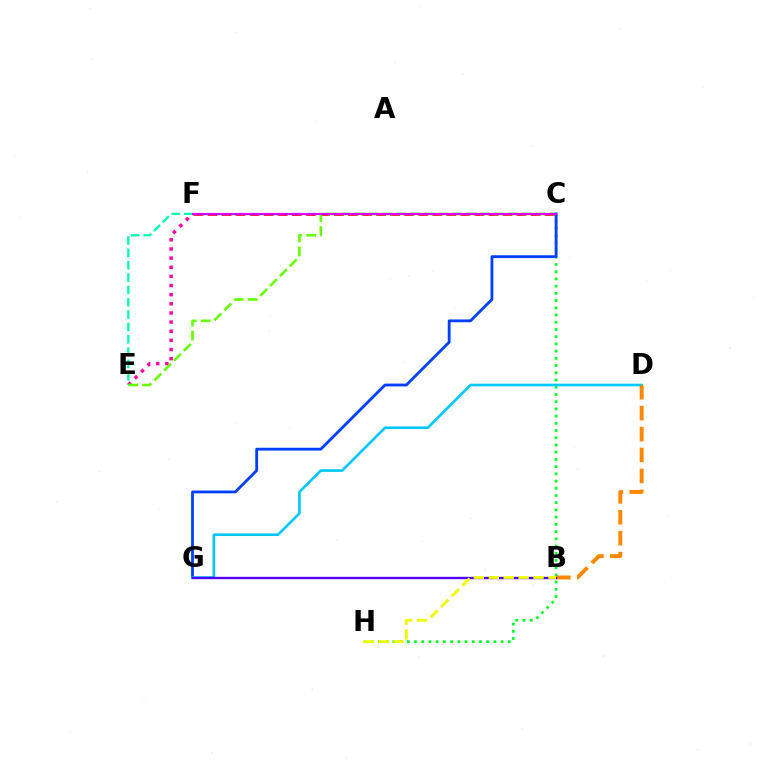{('E', 'F'): [{'color': '#ff00a0', 'line_style': 'dotted', 'thickness': 2.48}, {'color': '#00ffaf', 'line_style': 'dashed', 'thickness': 1.68}], ('C', 'F'): [{'color': '#ff0000', 'line_style': 'dashed', 'thickness': 1.91}, {'color': '#d600ff', 'line_style': 'solid', 'thickness': 1.55}], ('C', 'H'): [{'color': '#00ff27', 'line_style': 'dotted', 'thickness': 1.96}], ('C', 'G'): [{'color': '#003fff', 'line_style': 'solid', 'thickness': 2.02}], ('C', 'E'): [{'color': '#66ff00', 'line_style': 'dashed', 'thickness': 1.89}], ('D', 'G'): [{'color': '#00c7ff', 'line_style': 'solid', 'thickness': 1.9}], ('B', 'D'): [{'color': '#ff8800', 'line_style': 'dashed', 'thickness': 2.84}], ('B', 'G'): [{'color': '#4f00ff', 'line_style': 'solid', 'thickness': 1.7}], ('B', 'H'): [{'color': '#eeff00', 'line_style': 'dashed', 'thickness': 2.03}]}